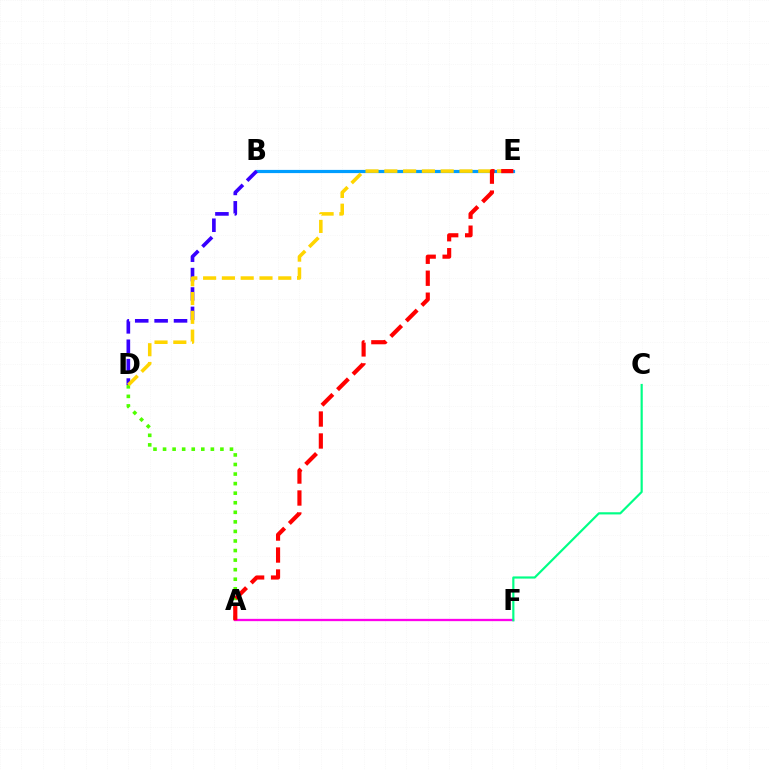{('B', 'E'): [{'color': '#009eff', 'line_style': 'solid', 'thickness': 2.3}], ('B', 'D'): [{'color': '#3700ff', 'line_style': 'dashed', 'thickness': 2.64}], ('A', 'D'): [{'color': '#4fff00', 'line_style': 'dotted', 'thickness': 2.6}], ('A', 'F'): [{'color': '#ff00ed', 'line_style': 'solid', 'thickness': 1.66}], ('D', 'E'): [{'color': '#ffd500', 'line_style': 'dashed', 'thickness': 2.55}], ('A', 'E'): [{'color': '#ff0000', 'line_style': 'dashed', 'thickness': 2.98}], ('C', 'F'): [{'color': '#00ff86', 'line_style': 'solid', 'thickness': 1.57}]}